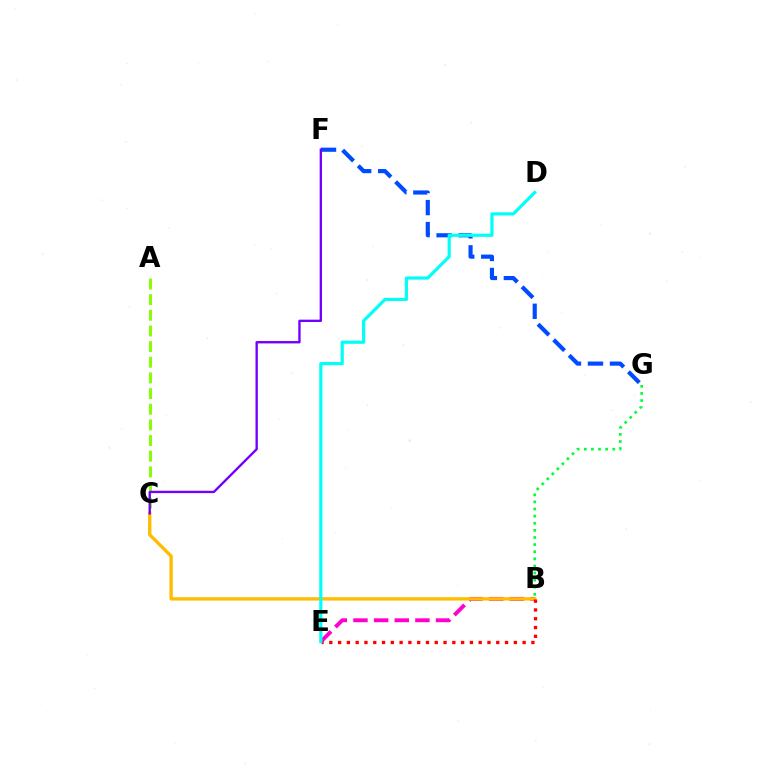{('F', 'G'): [{'color': '#004bff', 'line_style': 'dashed', 'thickness': 2.99}], ('A', 'C'): [{'color': '#84ff00', 'line_style': 'dashed', 'thickness': 2.13}], ('B', 'E'): [{'color': '#ff00cf', 'line_style': 'dashed', 'thickness': 2.81}, {'color': '#ff0000', 'line_style': 'dotted', 'thickness': 2.39}], ('B', 'C'): [{'color': '#ffbd00', 'line_style': 'solid', 'thickness': 2.43}], ('C', 'F'): [{'color': '#7200ff', 'line_style': 'solid', 'thickness': 1.7}], ('D', 'E'): [{'color': '#00fff6', 'line_style': 'solid', 'thickness': 2.28}], ('B', 'G'): [{'color': '#00ff39', 'line_style': 'dotted', 'thickness': 1.93}]}